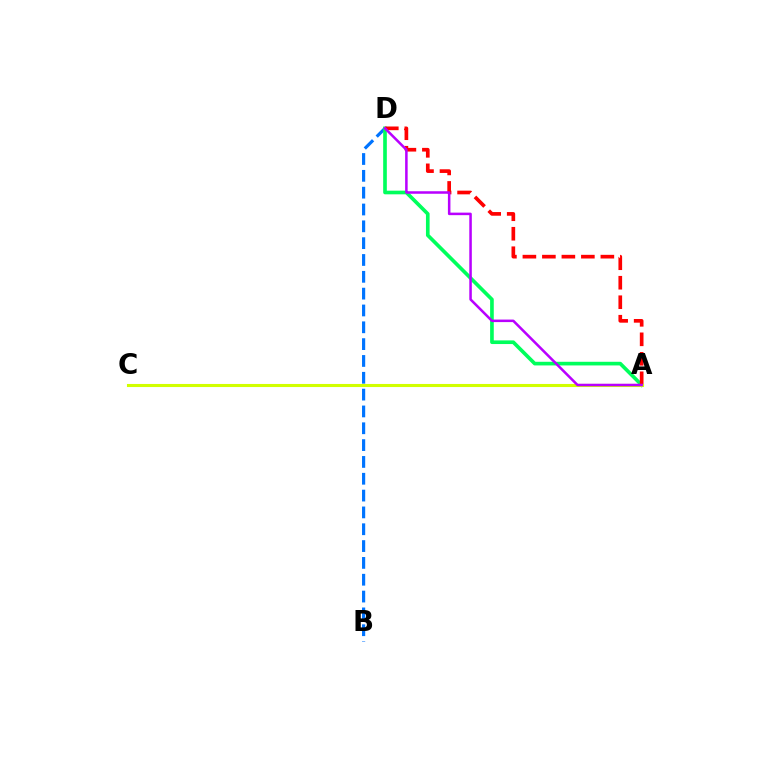{('B', 'D'): [{'color': '#0074ff', 'line_style': 'dashed', 'thickness': 2.29}], ('A', 'D'): [{'color': '#00ff5c', 'line_style': 'solid', 'thickness': 2.63}, {'color': '#ff0000', 'line_style': 'dashed', 'thickness': 2.65}, {'color': '#b900ff', 'line_style': 'solid', 'thickness': 1.82}], ('A', 'C'): [{'color': '#d1ff00', 'line_style': 'solid', 'thickness': 2.22}]}